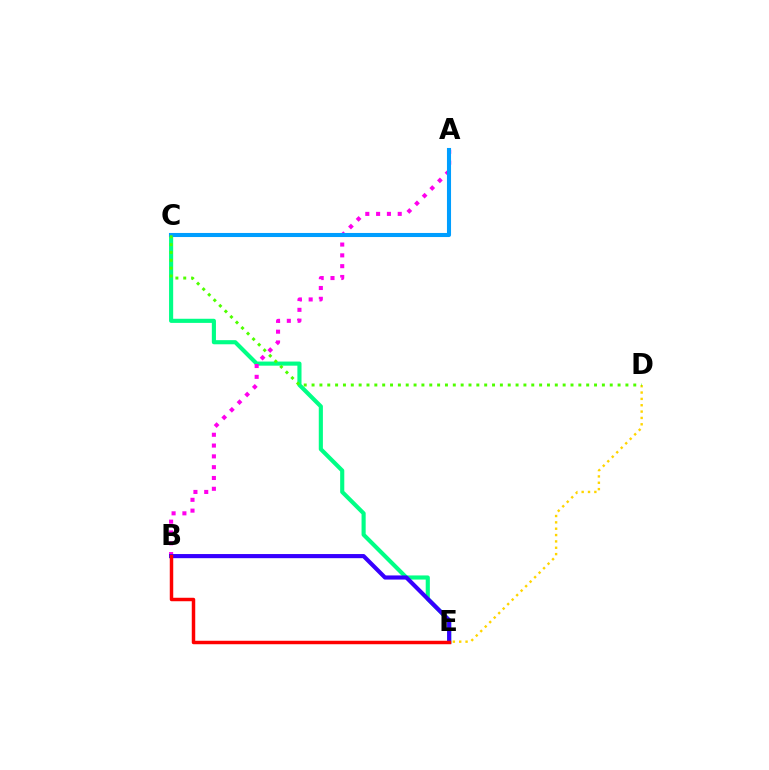{('C', 'E'): [{'color': '#00ff86', 'line_style': 'solid', 'thickness': 2.97}], ('A', 'B'): [{'color': '#ff00ed', 'line_style': 'dotted', 'thickness': 2.94}], ('B', 'E'): [{'color': '#3700ff', 'line_style': 'solid', 'thickness': 2.98}, {'color': '#ff0000', 'line_style': 'solid', 'thickness': 2.5}], ('D', 'E'): [{'color': '#ffd500', 'line_style': 'dotted', 'thickness': 1.73}], ('A', 'C'): [{'color': '#009eff', 'line_style': 'solid', 'thickness': 2.93}], ('C', 'D'): [{'color': '#4fff00', 'line_style': 'dotted', 'thickness': 2.13}]}